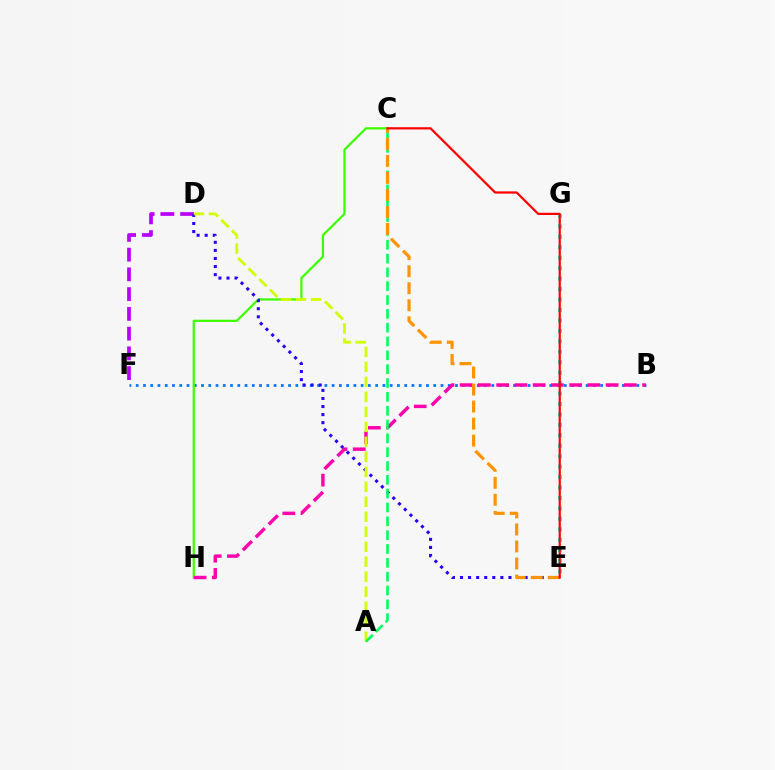{('D', 'F'): [{'color': '#b900ff', 'line_style': 'dashed', 'thickness': 2.68}], ('E', 'G'): [{'color': '#00fff6', 'line_style': 'dotted', 'thickness': 2.84}], ('B', 'F'): [{'color': '#0074ff', 'line_style': 'dotted', 'thickness': 1.97}], ('C', 'H'): [{'color': '#3dff00', 'line_style': 'solid', 'thickness': 1.61}], ('D', 'E'): [{'color': '#2500ff', 'line_style': 'dotted', 'thickness': 2.19}], ('B', 'H'): [{'color': '#ff00ac', 'line_style': 'dashed', 'thickness': 2.48}], ('A', 'D'): [{'color': '#d1ff00', 'line_style': 'dashed', 'thickness': 2.04}], ('A', 'C'): [{'color': '#00ff5c', 'line_style': 'dashed', 'thickness': 1.88}], ('C', 'E'): [{'color': '#ff9400', 'line_style': 'dashed', 'thickness': 2.31}, {'color': '#ff0000', 'line_style': 'solid', 'thickness': 1.6}]}